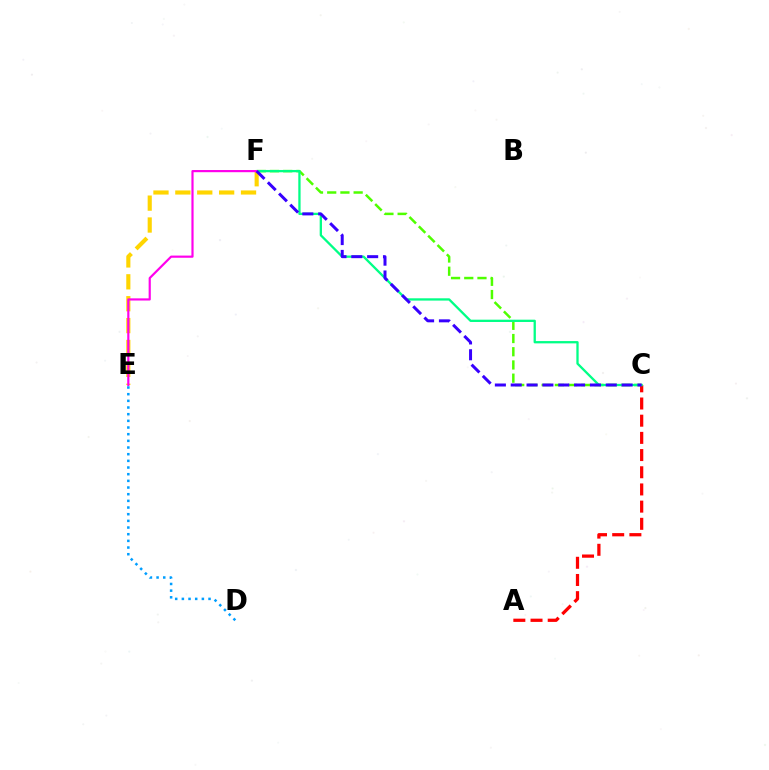{('C', 'F'): [{'color': '#4fff00', 'line_style': 'dashed', 'thickness': 1.8}, {'color': '#00ff86', 'line_style': 'solid', 'thickness': 1.65}, {'color': '#3700ff', 'line_style': 'dashed', 'thickness': 2.15}], ('A', 'C'): [{'color': '#ff0000', 'line_style': 'dashed', 'thickness': 2.34}], ('E', 'F'): [{'color': '#ffd500', 'line_style': 'dashed', 'thickness': 2.97}, {'color': '#ff00ed', 'line_style': 'solid', 'thickness': 1.57}], ('D', 'E'): [{'color': '#009eff', 'line_style': 'dotted', 'thickness': 1.81}]}